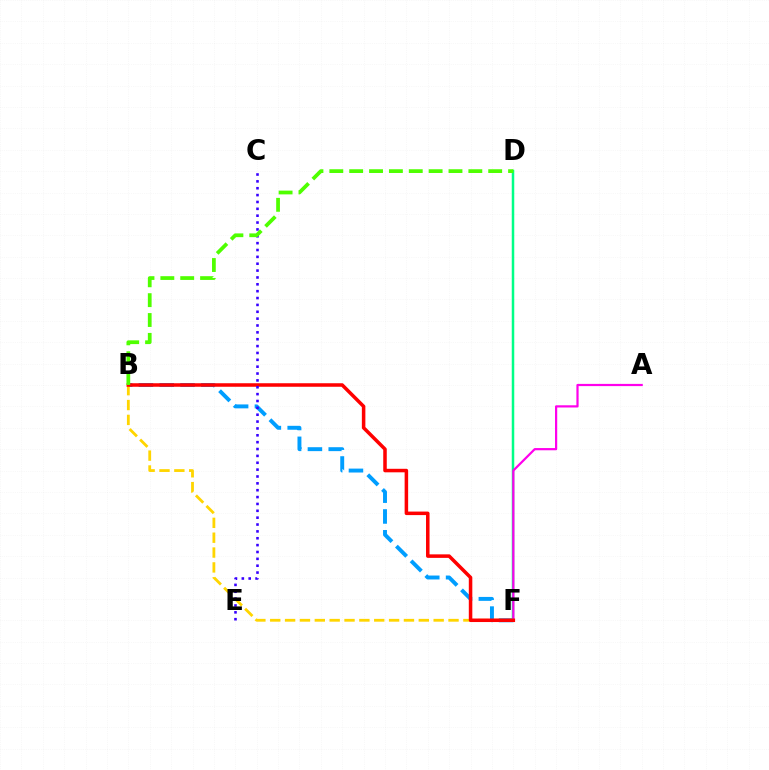{('B', 'F'): [{'color': '#009eff', 'line_style': 'dashed', 'thickness': 2.83}, {'color': '#ffd500', 'line_style': 'dashed', 'thickness': 2.02}, {'color': '#ff0000', 'line_style': 'solid', 'thickness': 2.54}], ('D', 'F'): [{'color': '#00ff86', 'line_style': 'solid', 'thickness': 1.8}], ('A', 'F'): [{'color': '#ff00ed', 'line_style': 'solid', 'thickness': 1.59}], ('C', 'E'): [{'color': '#3700ff', 'line_style': 'dotted', 'thickness': 1.86}], ('B', 'D'): [{'color': '#4fff00', 'line_style': 'dashed', 'thickness': 2.7}]}